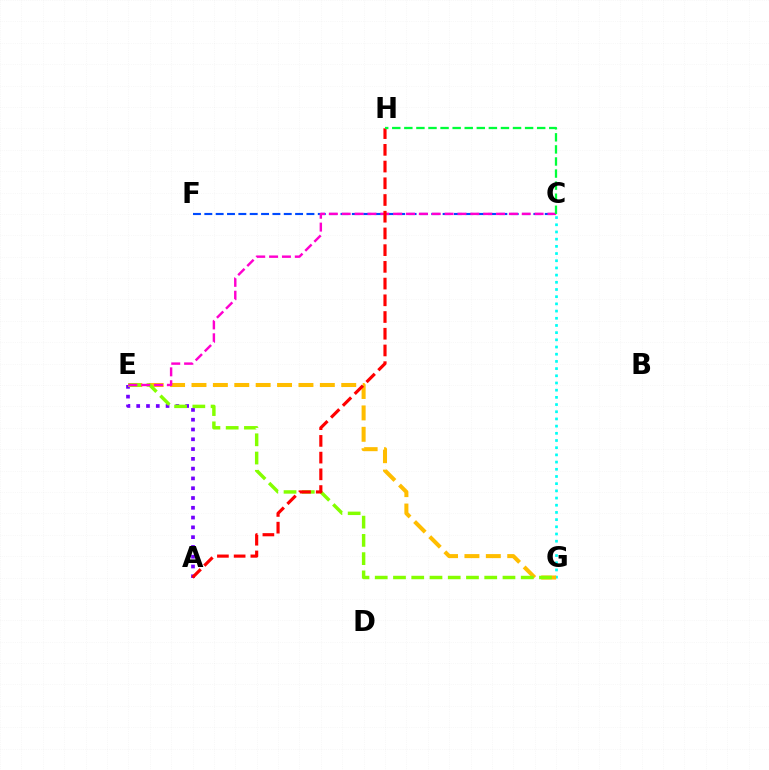{('A', 'E'): [{'color': '#7200ff', 'line_style': 'dotted', 'thickness': 2.66}], ('C', 'G'): [{'color': '#00fff6', 'line_style': 'dotted', 'thickness': 1.95}], ('E', 'G'): [{'color': '#ffbd00', 'line_style': 'dashed', 'thickness': 2.91}, {'color': '#84ff00', 'line_style': 'dashed', 'thickness': 2.48}], ('C', 'F'): [{'color': '#004bff', 'line_style': 'dashed', 'thickness': 1.54}], ('C', 'E'): [{'color': '#ff00cf', 'line_style': 'dashed', 'thickness': 1.75}], ('A', 'H'): [{'color': '#ff0000', 'line_style': 'dashed', 'thickness': 2.27}], ('C', 'H'): [{'color': '#00ff39', 'line_style': 'dashed', 'thickness': 1.64}]}